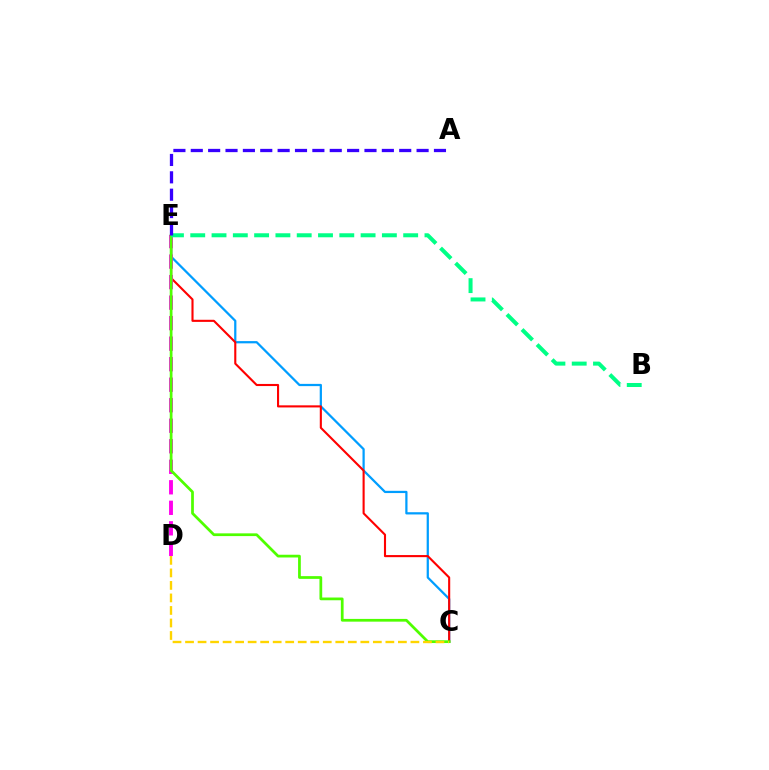{('C', 'E'): [{'color': '#009eff', 'line_style': 'solid', 'thickness': 1.61}, {'color': '#ff0000', 'line_style': 'solid', 'thickness': 1.52}, {'color': '#4fff00', 'line_style': 'solid', 'thickness': 1.97}], ('D', 'E'): [{'color': '#ff00ed', 'line_style': 'dashed', 'thickness': 2.79}], ('C', 'D'): [{'color': '#ffd500', 'line_style': 'dashed', 'thickness': 1.7}], ('B', 'E'): [{'color': '#00ff86', 'line_style': 'dashed', 'thickness': 2.89}], ('A', 'E'): [{'color': '#3700ff', 'line_style': 'dashed', 'thickness': 2.36}]}